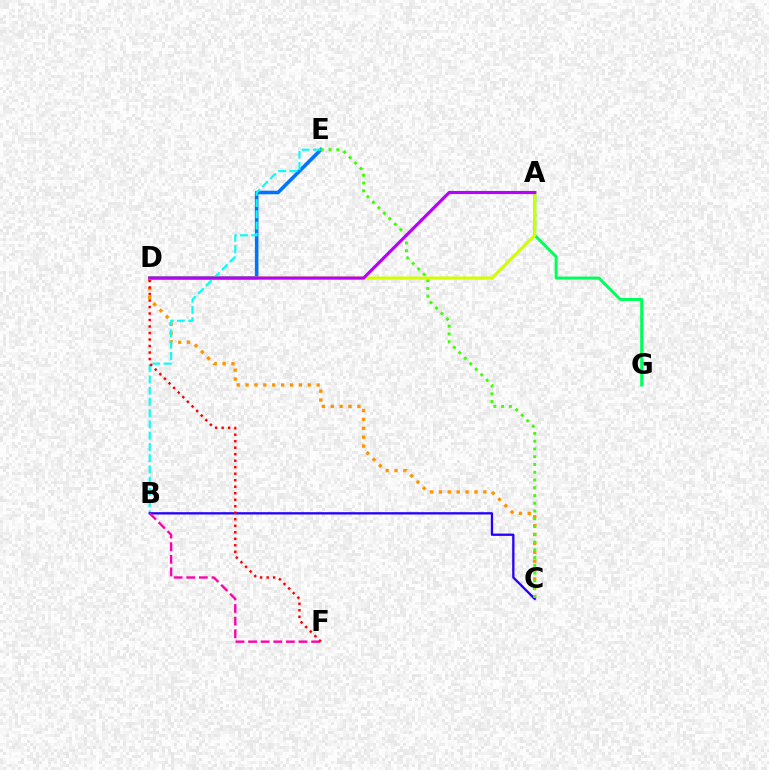{('D', 'E'): [{'color': '#0074ff', 'line_style': 'solid', 'thickness': 2.58}], ('C', 'D'): [{'color': '#ff9400', 'line_style': 'dotted', 'thickness': 2.41}], ('B', 'E'): [{'color': '#00fff6', 'line_style': 'dashed', 'thickness': 1.53}], ('B', 'C'): [{'color': '#2500ff', 'line_style': 'solid', 'thickness': 1.66}], ('D', 'F'): [{'color': '#ff0000', 'line_style': 'dotted', 'thickness': 1.77}], ('B', 'F'): [{'color': '#ff00ac', 'line_style': 'dashed', 'thickness': 1.71}], ('A', 'G'): [{'color': '#00ff5c', 'line_style': 'solid', 'thickness': 2.15}], ('C', 'E'): [{'color': '#3dff00', 'line_style': 'dotted', 'thickness': 2.11}], ('A', 'D'): [{'color': '#d1ff00', 'line_style': 'solid', 'thickness': 2.23}, {'color': '#b900ff', 'line_style': 'solid', 'thickness': 2.26}]}